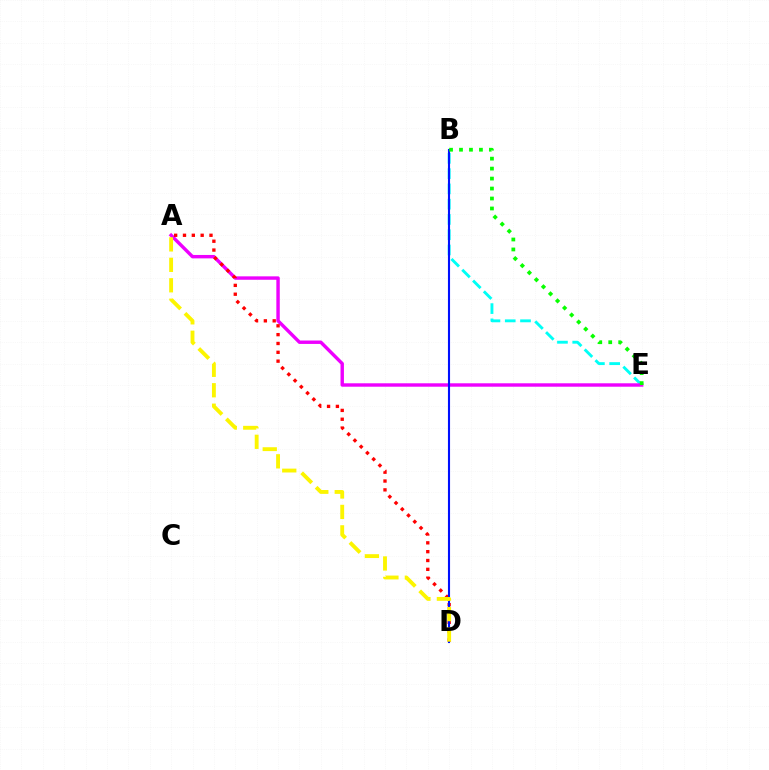{('B', 'E'): [{'color': '#00fff6', 'line_style': 'dashed', 'thickness': 2.07}, {'color': '#08ff00', 'line_style': 'dotted', 'thickness': 2.71}], ('A', 'E'): [{'color': '#ee00ff', 'line_style': 'solid', 'thickness': 2.46}], ('A', 'D'): [{'color': '#ff0000', 'line_style': 'dotted', 'thickness': 2.4}, {'color': '#fcf500', 'line_style': 'dashed', 'thickness': 2.78}], ('B', 'D'): [{'color': '#0010ff', 'line_style': 'solid', 'thickness': 1.52}]}